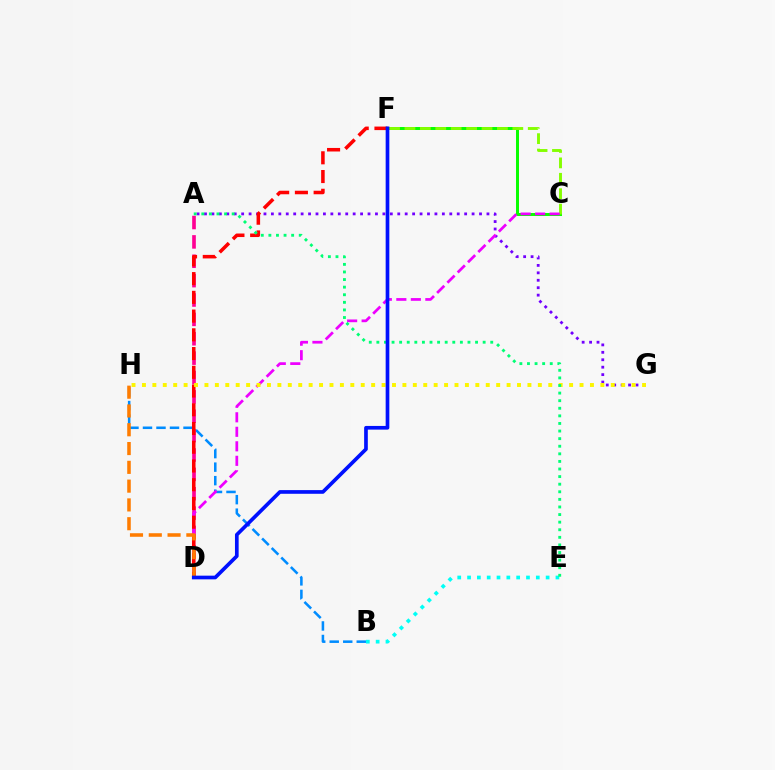{('C', 'F'): [{'color': '#08ff00', 'line_style': 'solid', 'thickness': 2.14}, {'color': '#84ff00', 'line_style': 'dashed', 'thickness': 2.09}], ('A', 'G'): [{'color': '#7200ff', 'line_style': 'dotted', 'thickness': 2.02}], ('B', 'H'): [{'color': '#008cff', 'line_style': 'dashed', 'thickness': 1.84}], ('A', 'D'): [{'color': '#ff0094', 'line_style': 'dashed', 'thickness': 2.63}], ('C', 'D'): [{'color': '#ee00ff', 'line_style': 'dashed', 'thickness': 1.97}], ('D', 'F'): [{'color': '#ff0000', 'line_style': 'dashed', 'thickness': 2.55}, {'color': '#0010ff', 'line_style': 'solid', 'thickness': 2.65}], ('B', 'E'): [{'color': '#00fff6', 'line_style': 'dotted', 'thickness': 2.67}], ('G', 'H'): [{'color': '#fcf500', 'line_style': 'dotted', 'thickness': 2.83}], ('D', 'H'): [{'color': '#ff7c00', 'line_style': 'dashed', 'thickness': 2.55}], ('A', 'E'): [{'color': '#00ff74', 'line_style': 'dotted', 'thickness': 2.06}]}